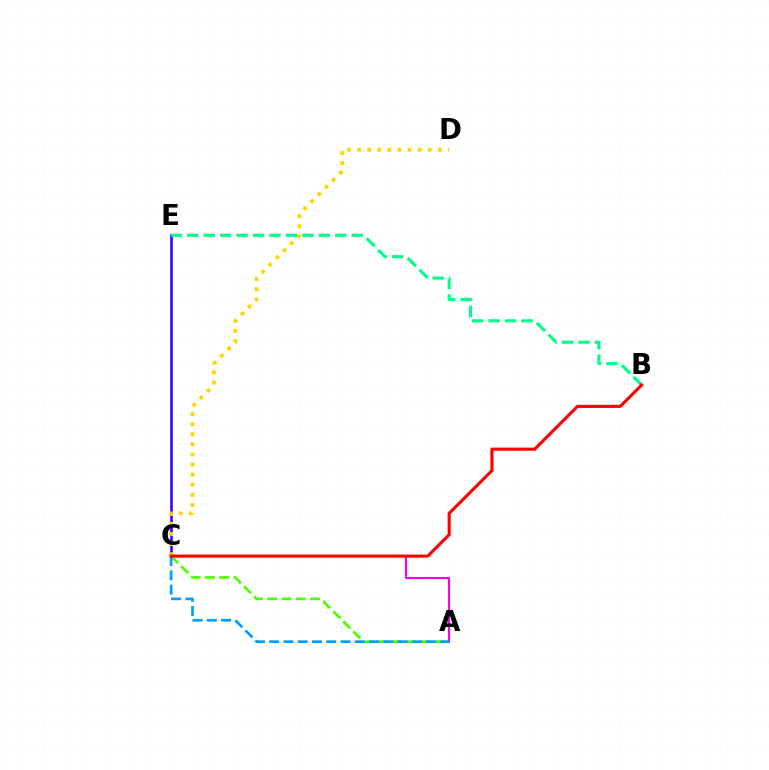{('C', 'E'): [{'color': '#3700ff', 'line_style': 'solid', 'thickness': 1.87}], ('A', 'C'): [{'color': '#4fff00', 'line_style': 'dashed', 'thickness': 1.93}, {'color': '#ff00ed', 'line_style': 'solid', 'thickness': 1.57}, {'color': '#009eff', 'line_style': 'dashed', 'thickness': 1.94}], ('C', 'D'): [{'color': '#ffd500', 'line_style': 'dotted', 'thickness': 2.74}], ('B', 'E'): [{'color': '#00ff86', 'line_style': 'dashed', 'thickness': 2.23}], ('B', 'C'): [{'color': '#ff0000', 'line_style': 'solid', 'thickness': 2.23}]}